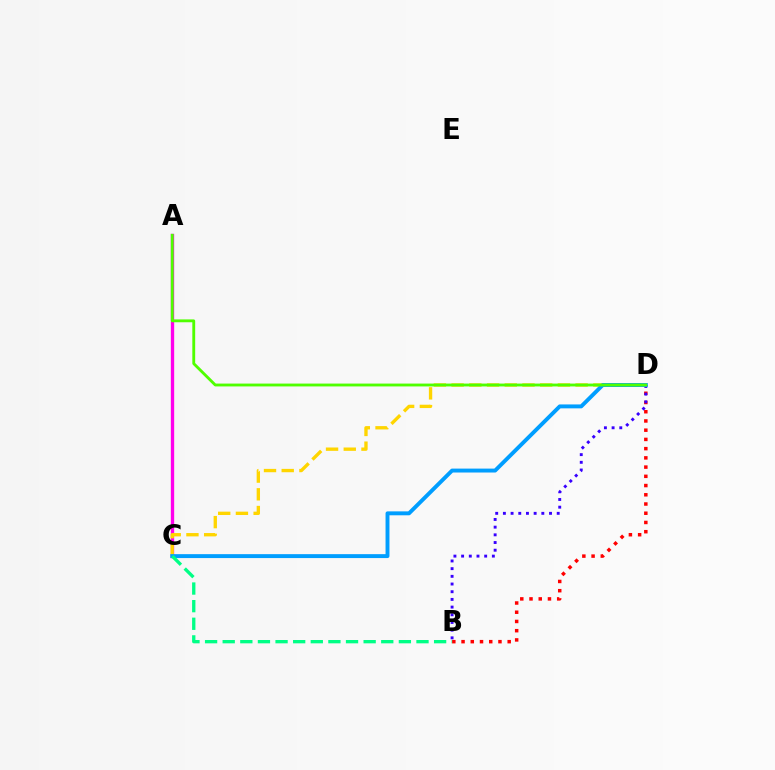{('A', 'C'): [{'color': '#ff00ed', 'line_style': 'solid', 'thickness': 2.4}], ('C', 'D'): [{'color': '#ffd500', 'line_style': 'dashed', 'thickness': 2.41}, {'color': '#009eff', 'line_style': 'solid', 'thickness': 2.82}], ('B', 'D'): [{'color': '#ff0000', 'line_style': 'dotted', 'thickness': 2.51}, {'color': '#3700ff', 'line_style': 'dotted', 'thickness': 2.09}], ('A', 'D'): [{'color': '#4fff00', 'line_style': 'solid', 'thickness': 2.05}], ('B', 'C'): [{'color': '#00ff86', 'line_style': 'dashed', 'thickness': 2.39}]}